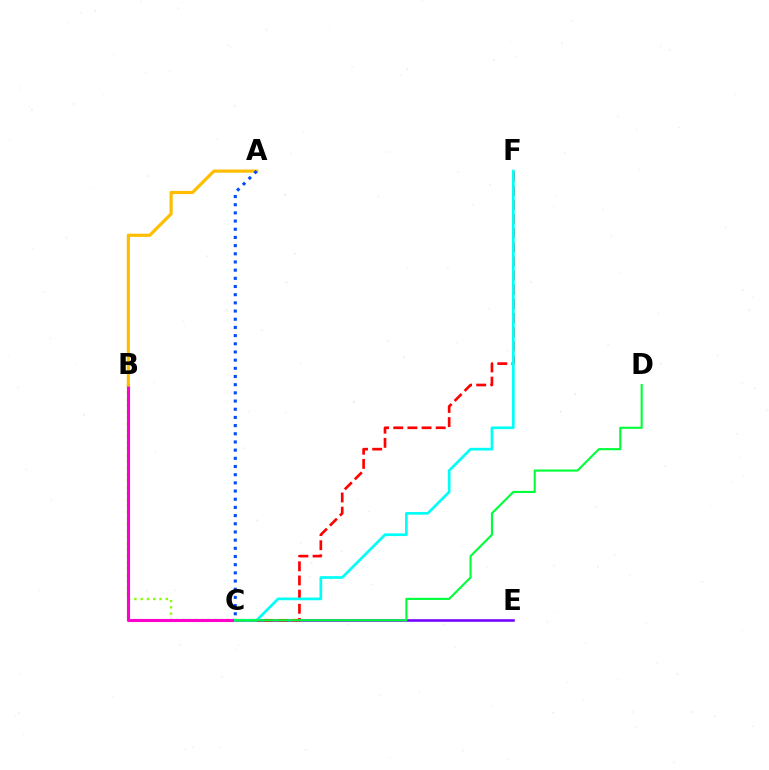{('B', 'C'): [{'color': '#84ff00', 'line_style': 'dotted', 'thickness': 1.71}, {'color': '#ff00cf', 'line_style': 'solid', 'thickness': 2.22}], ('C', 'E'): [{'color': '#7200ff', 'line_style': 'solid', 'thickness': 1.84}], ('A', 'B'): [{'color': '#ffbd00', 'line_style': 'solid', 'thickness': 2.28}], ('C', 'F'): [{'color': '#ff0000', 'line_style': 'dashed', 'thickness': 1.92}, {'color': '#00fff6', 'line_style': 'solid', 'thickness': 1.94}], ('C', 'D'): [{'color': '#00ff39', 'line_style': 'solid', 'thickness': 1.53}], ('A', 'C'): [{'color': '#004bff', 'line_style': 'dotted', 'thickness': 2.22}]}